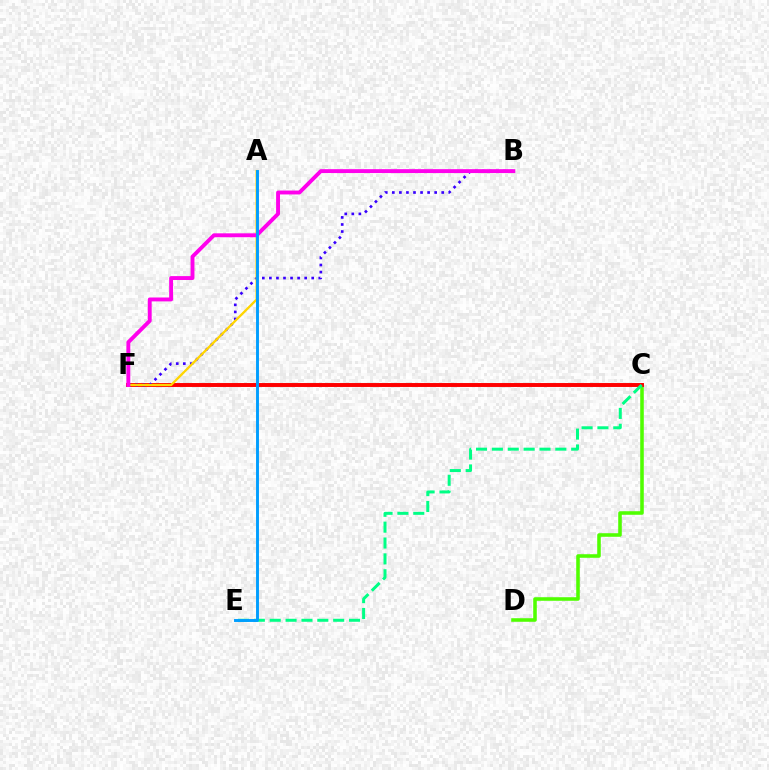{('C', 'D'): [{'color': '#4fff00', 'line_style': 'solid', 'thickness': 2.57}], ('C', 'F'): [{'color': '#ff0000', 'line_style': 'solid', 'thickness': 2.83}], ('B', 'F'): [{'color': '#3700ff', 'line_style': 'dotted', 'thickness': 1.92}, {'color': '#ff00ed', 'line_style': 'solid', 'thickness': 2.8}], ('A', 'F'): [{'color': '#ffd500', 'line_style': 'solid', 'thickness': 1.66}], ('C', 'E'): [{'color': '#00ff86', 'line_style': 'dashed', 'thickness': 2.16}], ('A', 'E'): [{'color': '#009eff', 'line_style': 'solid', 'thickness': 2.1}]}